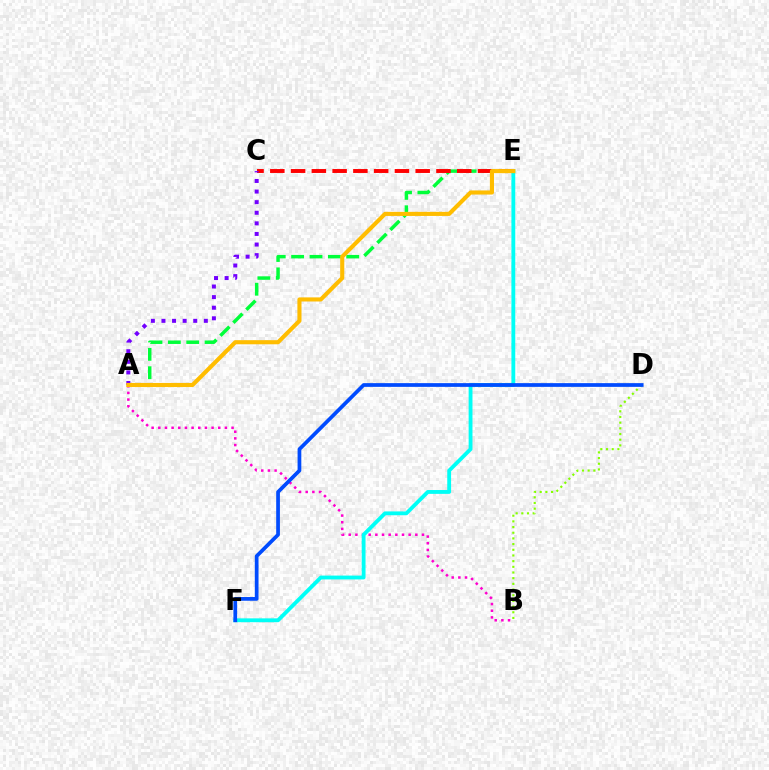{('A', 'B'): [{'color': '#ff00cf', 'line_style': 'dotted', 'thickness': 1.81}], ('A', 'E'): [{'color': '#00ff39', 'line_style': 'dashed', 'thickness': 2.5}, {'color': '#ffbd00', 'line_style': 'solid', 'thickness': 2.96}], ('B', 'D'): [{'color': '#84ff00', 'line_style': 'dotted', 'thickness': 1.54}], ('C', 'E'): [{'color': '#ff0000', 'line_style': 'dashed', 'thickness': 2.82}], ('E', 'F'): [{'color': '#00fff6', 'line_style': 'solid', 'thickness': 2.76}], ('A', 'C'): [{'color': '#7200ff', 'line_style': 'dotted', 'thickness': 2.88}], ('D', 'F'): [{'color': '#004bff', 'line_style': 'solid', 'thickness': 2.68}]}